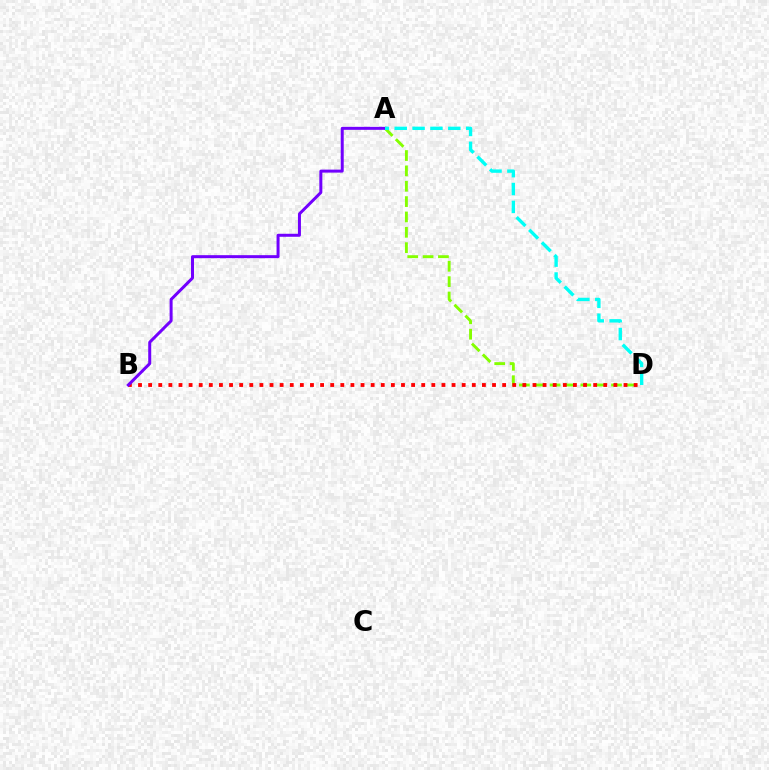{('A', 'D'): [{'color': '#84ff00', 'line_style': 'dashed', 'thickness': 2.09}, {'color': '#00fff6', 'line_style': 'dashed', 'thickness': 2.43}], ('B', 'D'): [{'color': '#ff0000', 'line_style': 'dotted', 'thickness': 2.75}], ('A', 'B'): [{'color': '#7200ff', 'line_style': 'solid', 'thickness': 2.16}]}